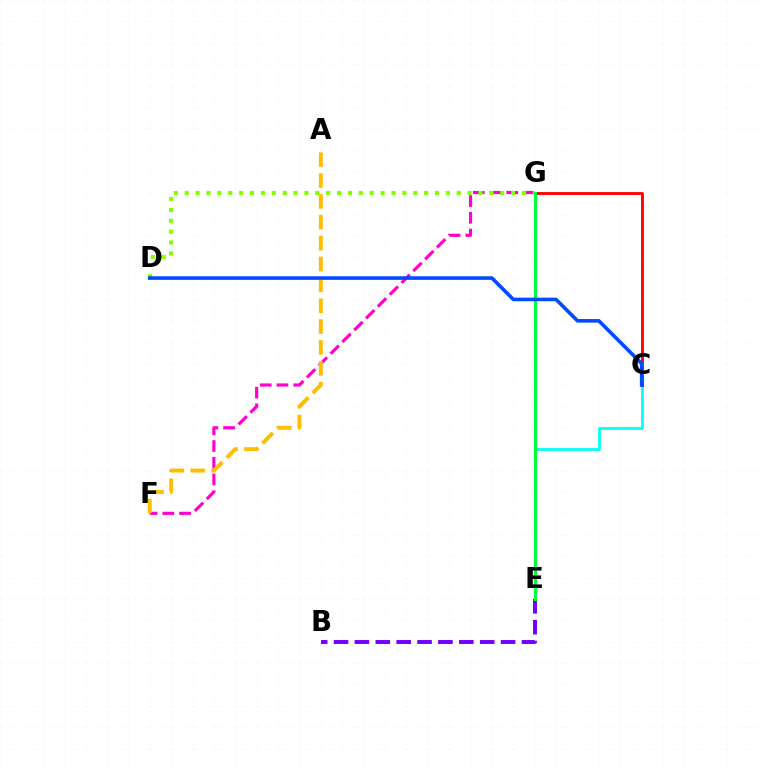{('F', 'G'): [{'color': '#ff00cf', 'line_style': 'dashed', 'thickness': 2.27}], ('C', 'E'): [{'color': '#00fff6', 'line_style': 'solid', 'thickness': 1.98}], ('C', 'G'): [{'color': '#ff0000', 'line_style': 'solid', 'thickness': 2.04}], ('B', 'E'): [{'color': '#7200ff', 'line_style': 'dashed', 'thickness': 2.84}], ('A', 'F'): [{'color': '#ffbd00', 'line_style': 'dashed', 'thickness': 2.83}], ('D', 'G'): [{'color': '#84ff00', 'line_style': 'dotted', 'thickness': 2.96}], ('E', 'G'): [{'color': '#00ff39', 'line_style': 'solid', 'thickness': 2.21}], ('C', 'D'): [{'color': '#004bff', 'line_style': 'solid', 'thickness': 2.59}]}